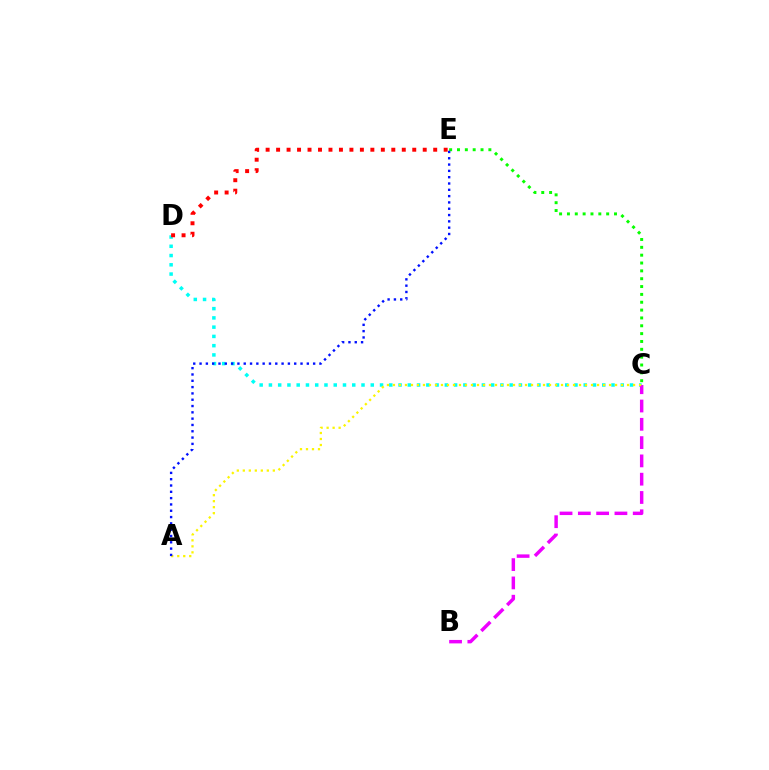{('C', 'D'): [{'color': '#00fff6', 'line_style': 'dotted', 'thickness': 2.52}], ('B', 'C'): [{'color': '#ee00ff', 'line_style': 'dashed', 'thickness': 2.49}], ('D', 'E'): [{'color': '#ff0000', 'line_style': 'dotted', 'thickness': 2.85}], ('C', 'E'): [{'color': '#08ff00', 'line_style': 'dotted', 'thickness': 2.13}], ('A', 'C'): [{'color': '#fcf500', 'line_style': 'dotted', 'thickness': 1.63}], ('A', 'E'): [{'color': '#0010ff', 'line_style': 'dotted', 'thickness': 1.71}]}